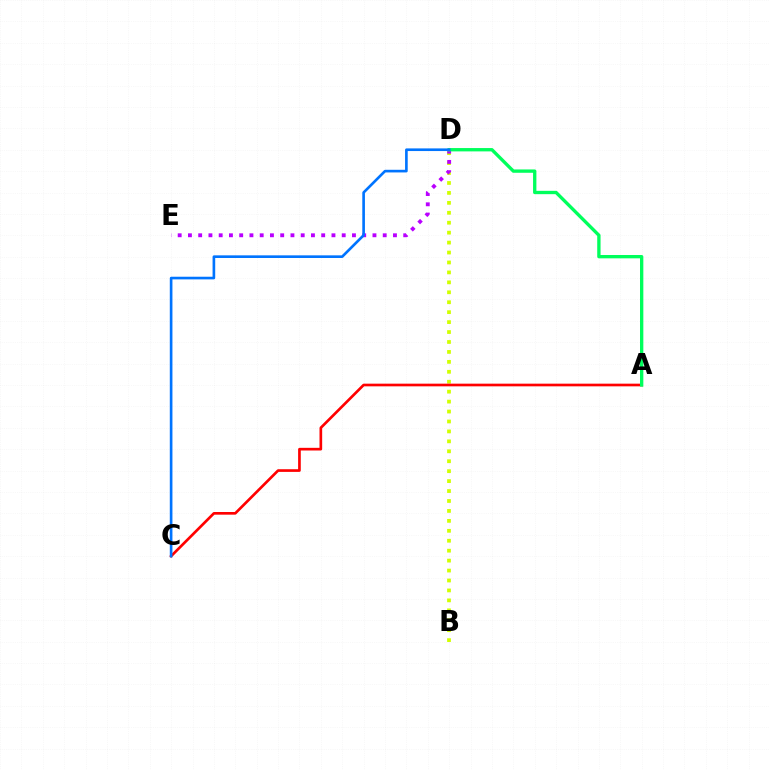{('B', 'D'): [{'color': '#d1ff00', 'line_style': 'dotted', 'thickness': 2.7}], ('D', 'E'): [{'color': '#b900ff', 'line_style': 'dotted', 'thickness': 2.79}], ('A', 'C'): [{'color': '#ff0000', 'line_style': 'solid', 'thickness': 1.92}], ('A', 'D'): [{'color': '#00ff5c', 'line_style': 'solid', 'thickness': 2.4}], ('C', 'D'): [{'color': '#0074ff', 'line_style': 'solid', 'thickness': 1.9}]}